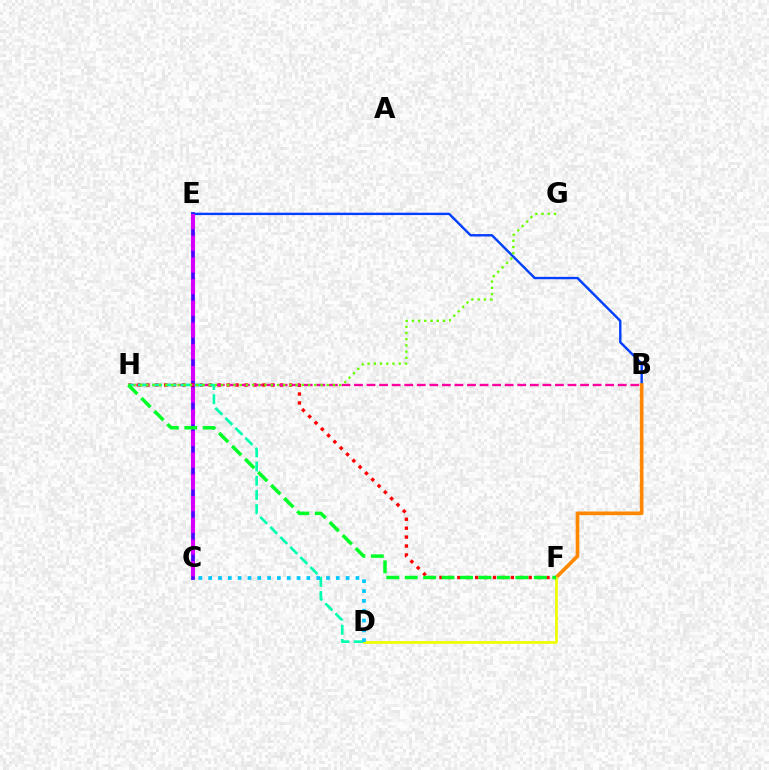{('C', 'E'): [{'color': '#4f00ff', 'line_style': 'solid', 'thickness': 2.71}, {'color': '#d600ff', 'line_style': 'dashed', 'thickness': 2.95}], ('B', 'E'): [{'color': '#003fff', 'line_style': 'solid', 'thickness': 1.72}], ('F', 'H'): [{'color': '#ff0000', 'line_style': 'dotted', 'thickness': 2.42}, {'color': '#00ff27', 'line_style': 'dashed', 'thickness': 2.5}], ('B', 'H'): [{'color': '#ff00a0', 'line_style': 'dashed', 'thickness': 1.71}], ('D', 'H'): [{'color': '#00ffaf', 'line_style': 'dashed', 'thickness': 1.93}], ('B', 'F'): [{'color': '#ff8800', 'line_style': 'solid', 'thickness': 2.63}], ('D', 'F'): [{'color': '#eeff00', 'line_style': 'solid', 'thickness': 1.96}], ('G', 'H'): [{'color': '#66ff00', 'line_style': 'dotted', 'thickness': 1.69}], ('C', 'D'): [{'color': '#00c7ff', 'line_style': 'dotted', 'thickness': 2.67}]}